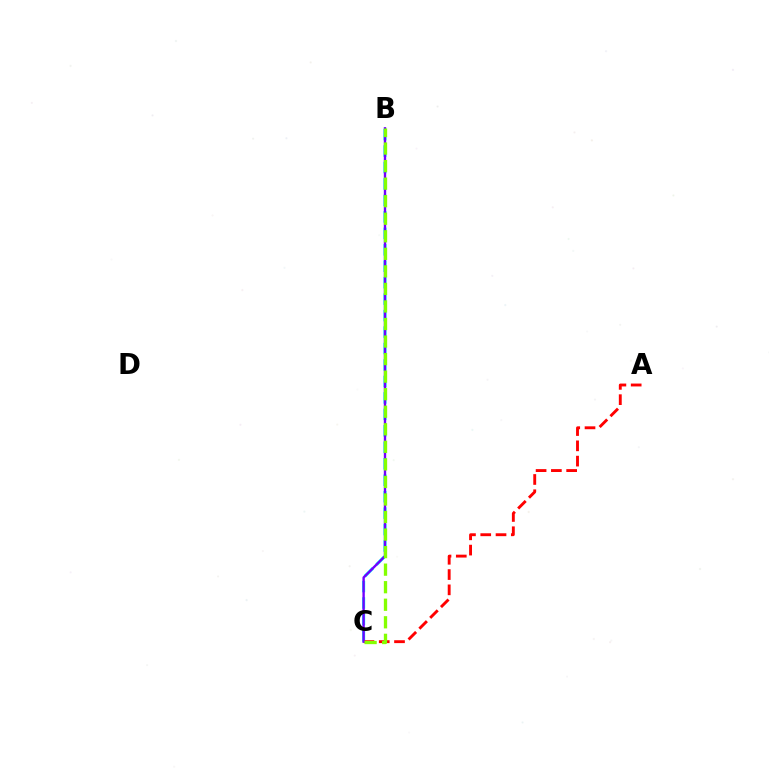{('B', 'C'): [{'color': '#00fff6', 'line_style': 'dashed', 'thickness': 2.24}, {'color': '#7200ff', 'line_style': 'solid', 'thickness': 1.71}, {'color': '#84ff00', 'line_style': 'dashed', 'thickness': 2.38}], ('A', 'C'): [{'color': '#ff0000', 'line_style': 'dashed', 'thickness': 2.08}]}